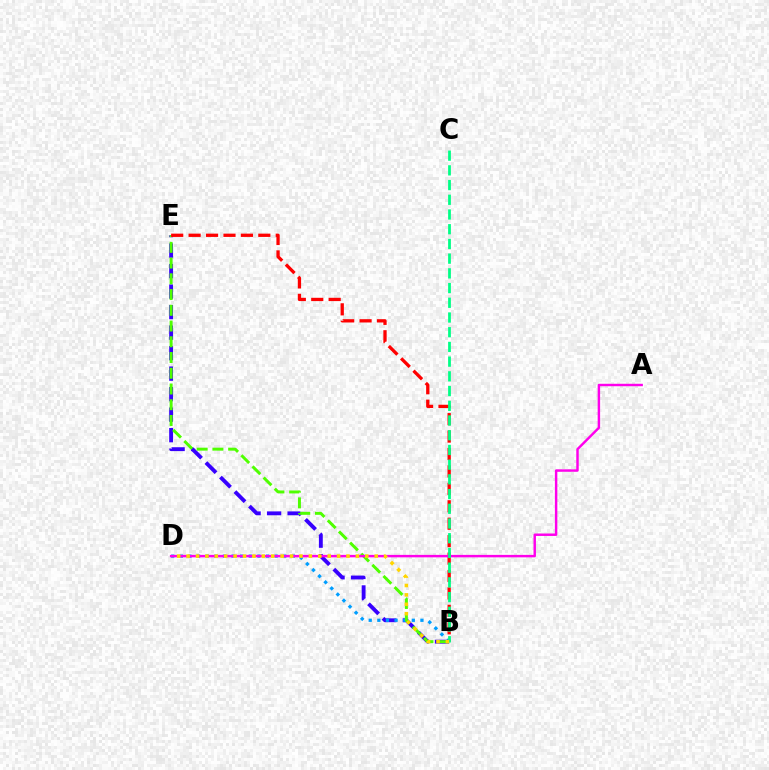{('B', 'E'): [{'color': '#3700ff', 'line_style': 'dashed', 'thickness': 2.79}, {'color': '#4fff00', 'line_style': 'dashed', 'thickness': 2.14}, {'color': '#ff0000', 'line_style': 'dashed', 'thickness': 2.37}], ('B', 'D'): [{'color': '#009eff', 'line_style': 'dotted', 'thickness': 2.34}, {'color': '#ffd500', 'line_style': 'dotted', 'thickness': 2.56}], ('A', 'D'): [{'color': '#ff00ed', 'line_style': 'solid', 'thickness': 1.76}], ('B', 'C'): [{'color': '#00ff86', 'line_style': 'dashed', 'thickness': 2.0}]}